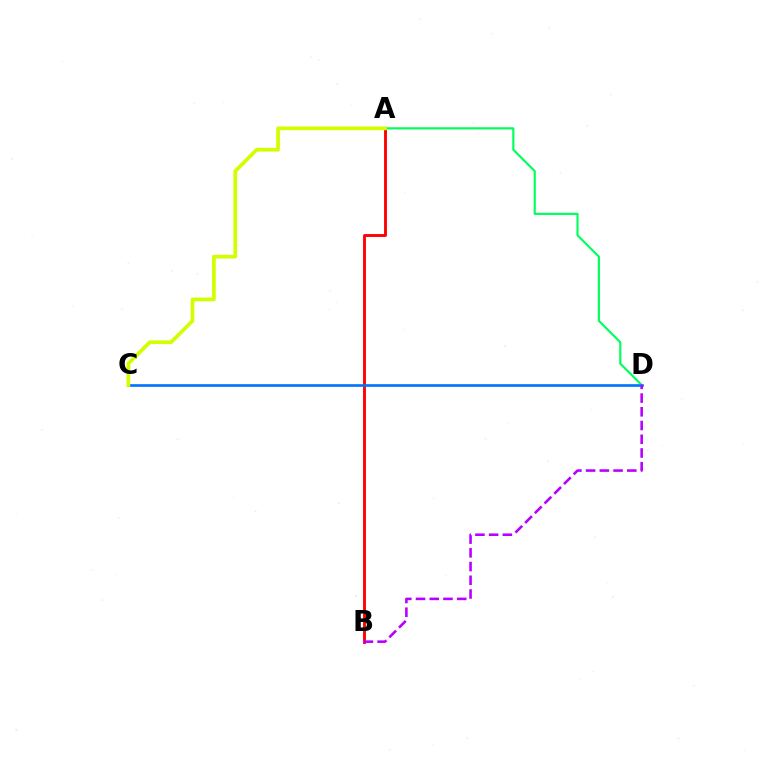{('A', 'B'): [{'color': '#ff0000', 'line_style': 'solid', 'thickness': 2.06}], ('A', 'D'): [{'color': '#00ff5c', 'line_style': 'solid', 'thickness': 1.55}], ('C', 'D'): [{'color': '#0074ff', 'line_style': 'solid', 'thickness': 1.91}], ('B', 'D'): [{'color': '#b900ff', 'line_style': 'dashed', 'thickness': 1.86}], ('A', 'C'): [{'color': '#d1ff00', 'line_style': 'solid', 'thickness': 2.67}]}